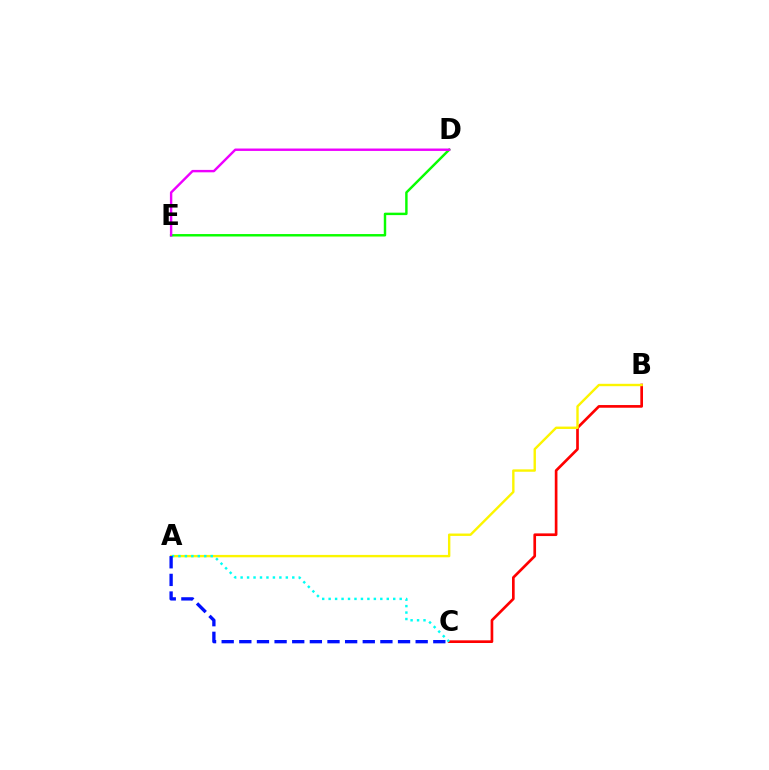{('B', 'C'): [{'color': '#ff0000', 'line_style': 'solid', 'thickness': 1.93}], ('D', 'E'): [{'color': '#08ff00', 'line_style': 'solid', 'thickness': 1.76}, {'color': '#ee00ff', 'line_style': 'solid', 'thickness': 1.73}], ('A', 'B'): [{'color': '#fcf500', 'line_style': 'solid', 'thickness': 1.72}], ('A', 'C'): [{'color': '#00fff6', 'line_style': 'dotted', 'thickness': 1.75}, {'color': '#0010ff', 'line_style': 'dashed', 'thickness': 2.4}]}